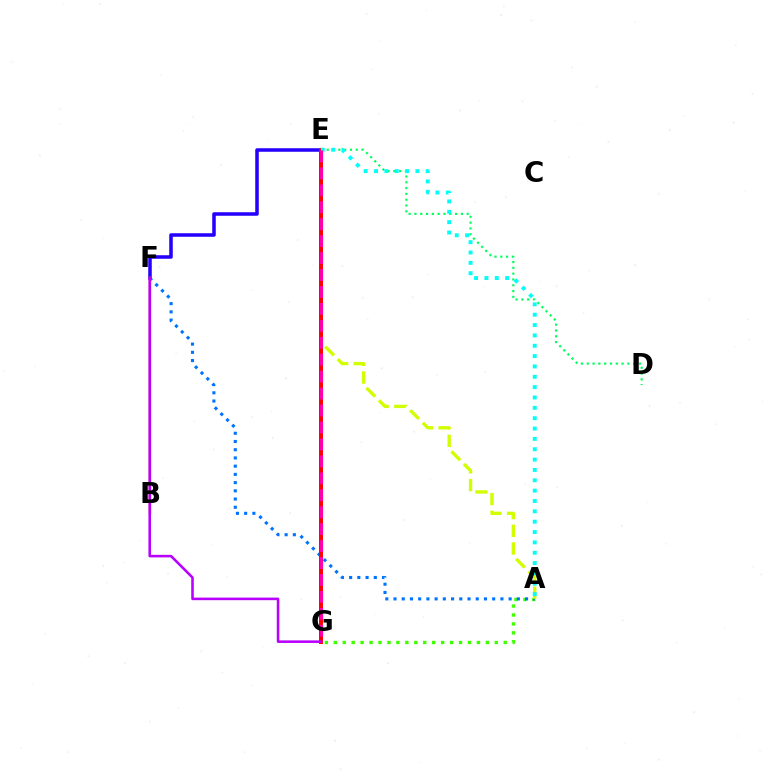{('A', 'G'): [{'color': '#3dff00', 'line_style': 'dotted', 'thickness': 2.43}], ('D', 'E'): [{'color': '#00ff5c', 'line_style': 'dotted', 'thickness': 1.58}], ('A', 'F'): [{'color': '#0074ff', 'line_style': 'dotted', 'thickness': 2.23}], ('E', 'F'): [{'color': '#2500ff', 'line_style': 'solid', 'thickness': 2.54}], ('B', 'F'): [{'color': '#ff9400', 'line_style': 'solid', 'thickness': 1.79}], ('A', 'E'): [{'color': '#d1ff00', 'line_style': 'dashed', 'thickness': 2.4}, {'color': '#00fff6', 'line_style': 'dotted', 'thickness': 2.81}], ('E', 'G'): [{'color': '#ff0000', 'line_style': 'solid', 'thickness': 2.86}, {'color': '#ff00ac', 'line_style': 'dashed', 'thickness': 2.3}], ('F', 'G'): [{'color': '#b900ff', 'line_style': 'solid', 'thickness': 1.85}]}